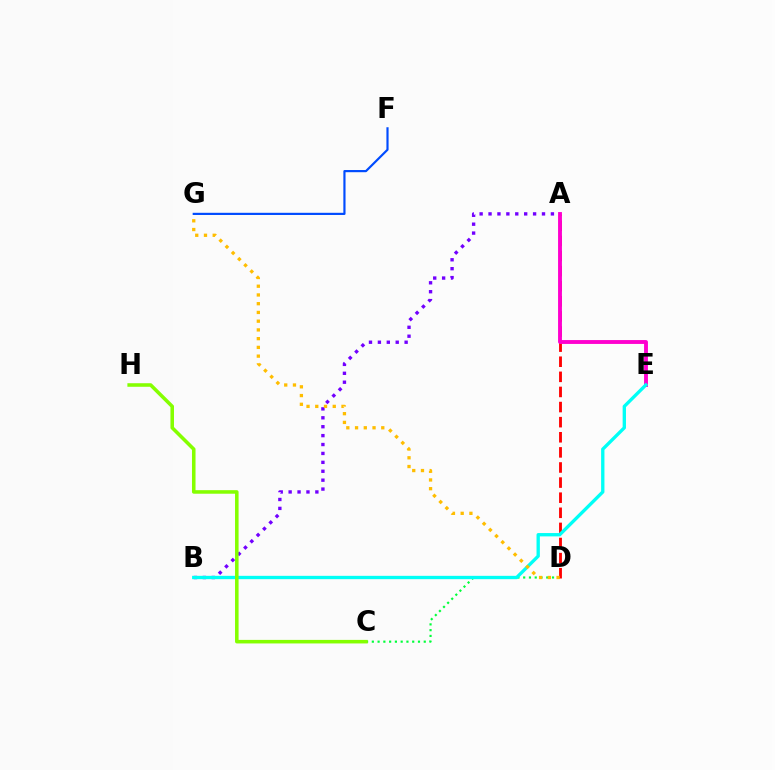{('C', 'D'): [{'color': '#00ff39', 'line_style': 'dotted', 'thickness': 1.57}], ('A', 'D'): [{'color': '#ff0000', 'line_style': 'dashed', 'thickness': 2.05}], ('A', 'E'): [{'color': '#ff00cf', 'line_style': 'solid', 'thickness': 2.78}], ('A', 'B'): [{'color': '#7200ff', 'line_style': 'dotted', 'thickness': 2.42}], ('B', 'E'): [{'color': '#00fff6', 'line_style': 'solid', 'thickness': 2.4}], ('D', 'G'): [{'color': '#ffbd00', 'line_style': 'dotted', 'thickness': 2.37}], ('C', 'H'): [{'color': '#84ff00', 'line_style': 'solid', 'thickness': 2.55}], ('F', 'G'): [{'color': '#004bff', 'line_style': 'solid', 'thickness': 1.57}]}